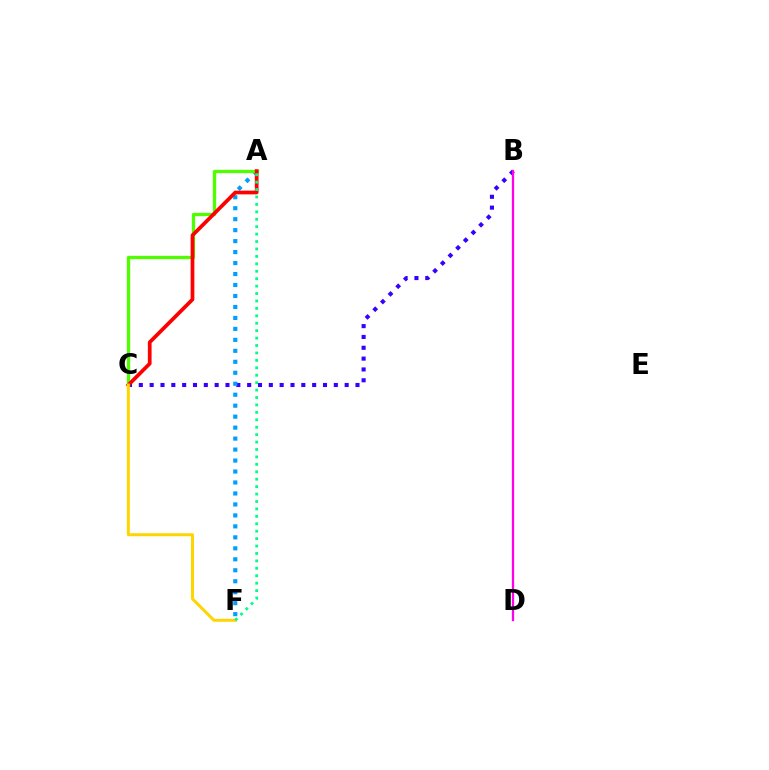{('B', 'C'): [{'color': '#3700ff', 'line_style': 'dotted', 'thickness': 2.94}], ('A', 'F'): [{'color': '#009eff', 'line_style': 'dotted', 'thickness': 2.98}, {'color': '#00ff86', 'line_style': 'dotted', 'thickness': 2.02}], ('A', 'C'): [{'color': '#4fff00', 'line_style': 'solid', 'thickness': 2.38}, {'color': '#ff0000', 'line_style': 'solid', 'thickness': 2.68}], ('C', 'F'): [{'color': '#ffd500', 'line_style': 'solid', 'thickness': 2.15}], ('B', 'D'): [{'color': '#ff00ed', 'line_style': 'solid', 'thickness': 1.63}]}